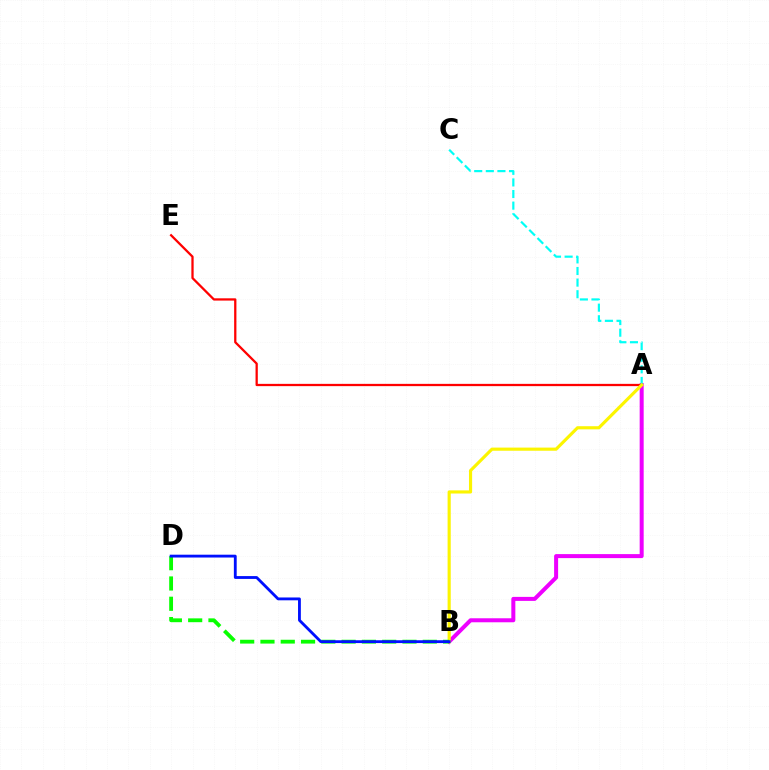{('A', 'B'): [{'color': '#ee00ff', 'line_style': 'solid', 'thickness': 2.89}, {'color': '#fcf500', 'line_style': 'solid', 'thickness': 2.26}], ('A', 'C'): [{'color': '#00fff6', 'line_style': 'dashed', 'thickness': 1.58}], ('A', 'E'): [{'color': '#ff0000', 'line_style': 'solid', 'thickness': 1.64}], ('B', 'D'): [{'color': '#08ff00', 'line_style': 'dashed', 'thickness': 2.76}, {'color': '#0010ff', 'line_style': 'solid', 'thickness': 2.04}]}